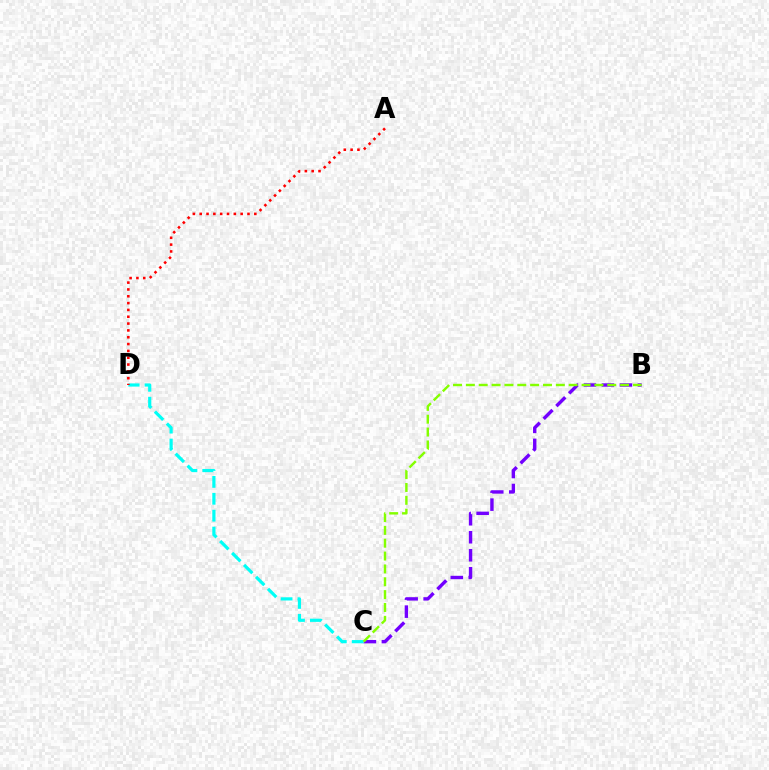{('B', 'C'): [{'color': '#7200ff', 'line_style': 'dashed', 'thickness': 2.45}, {'color': '#84ff00', 'line_style': 'dashed', 'thickness': 1.75}], ('C', 'D'): [{'color': '#00fff6', 'line_style': 'dashed', 'thickness': 2.3}], ('A', 'D'): [{'color': '#ff0000', 'line_style': 'dotted', 'thickness': 1.85}]}